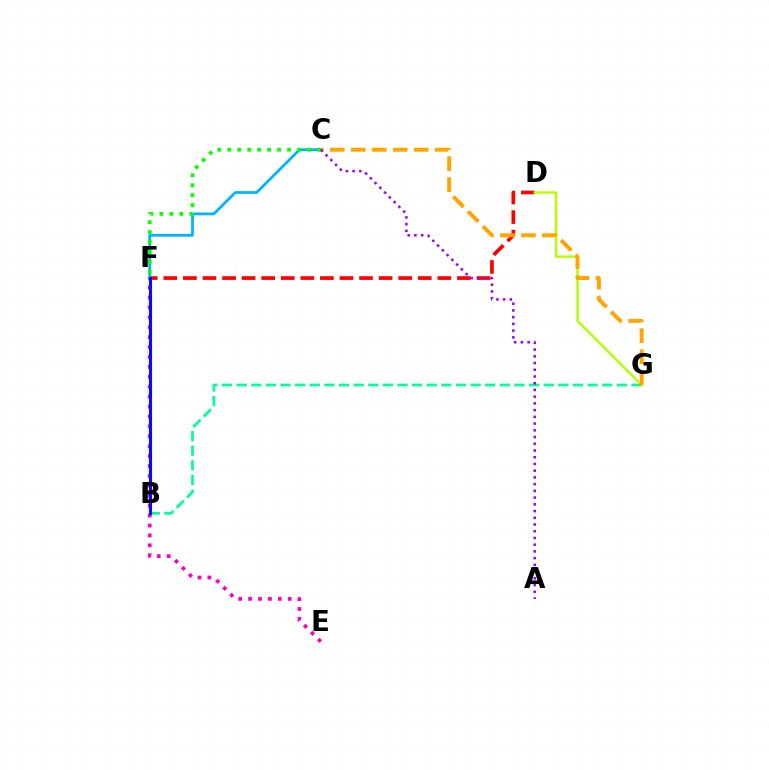{('D', 'F'): [{'color': '#ff0000', 'line_style': 'dashed', 'thickness': 2.66}], ('B', 'G'): [{'color': '#00ff9d', 'line_style': 'dashed', 'thickness': 1.99}], ('C', 'F'): [{'color': '#00b5ff', 'line_style': 'solid', 'thickness': 2.01}, {'color': '#08ff00', 'line_style': 'dotted', 'thickness': 2.71}], ('E', 'F'): [{'color': '#ff00bd', 'line_style': 'dotted', 'thickness': 2.69}], ('B', 'F'): [{'color': '#0010ff', 'line_style': 'solid', 'thickness': 2.24}], ('D', 'G'): [{'color': '#b3ff00', 'line_style': 'solid', 'thickness': 1.74}], ('C', 'G'): [{'color': '#ffa500', 'line_style': 'dashed', 'thickness': 2.85}], ('A', 'C'): [{'color': '#9b00ff', 'line_style': 'dotted', 'thickness': 1.83}]}